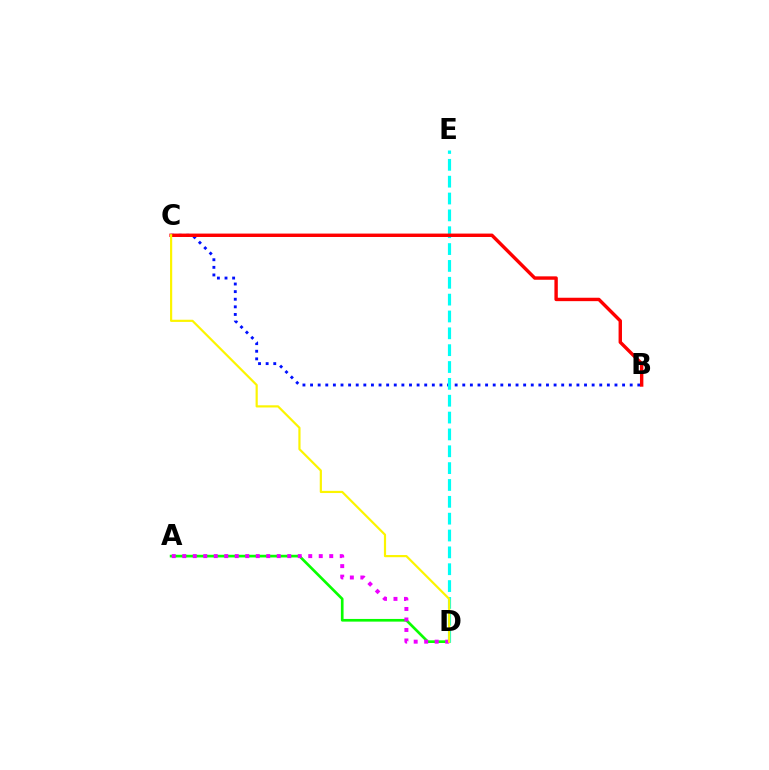{('B', 'C'): [{'color': '#0010ff', 'line_style': 'dotted', 'thickness': 2.07}, {'color': '#ff0000', 'line_style': 'solid', 'thickness': 2.45}], ('A', 'D'): [{'color': '#08ff00', 'line_style': 'solid', 'thickness': 1.93}, {'color': '#ee00ff', 'line_style': 'dotted', 'thickness': 2.85}], ('D', 'E'): [{'color': '#00fff6', 'line_style': 'dashed', 'thickness': 2.29}], ('C', 'D'): [{'color': '#fcf500', 'line_style': 'solid', 'thickness': 1.57}]}